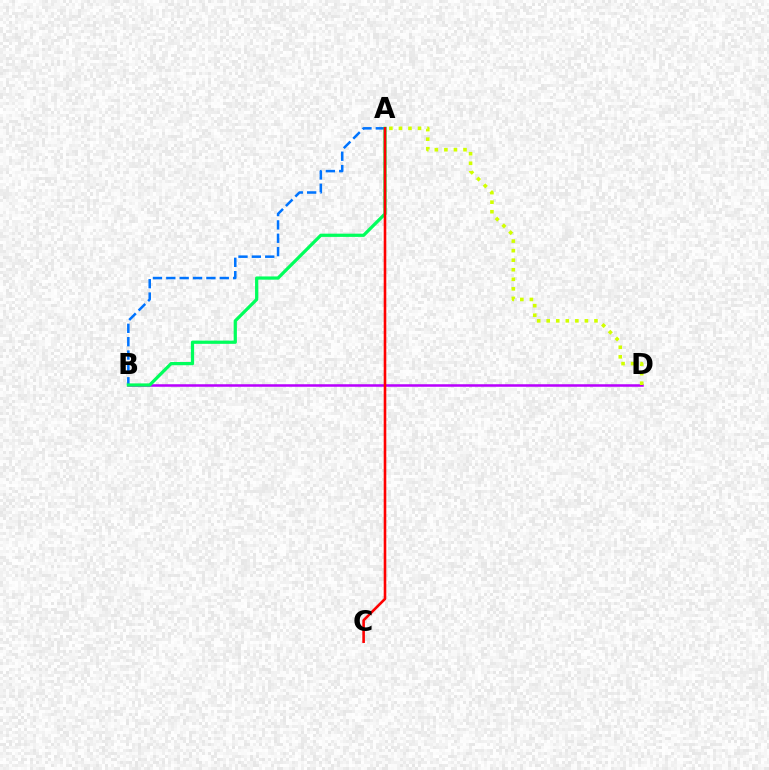{('B', 'D'): [{'color': '#b900ff', 'line_style': 'solid', 'thickness': 1.82}], ('A', 'D'): [{'color': '#d1ff00', 'line_style': 'dotted', 'thickness': 2.6}], ('A', 'B'): [{'color': '#0074ff', 'line_style': 'dashed', 'thickness': 1.82}, {'color': '#00ff5c', 'line_style': 'solid', 'thickness': 2.33}], ('A', 'C'): [{'color': '#ff0000', 'line_style': 'solid', 'thickness': 1.87}]}